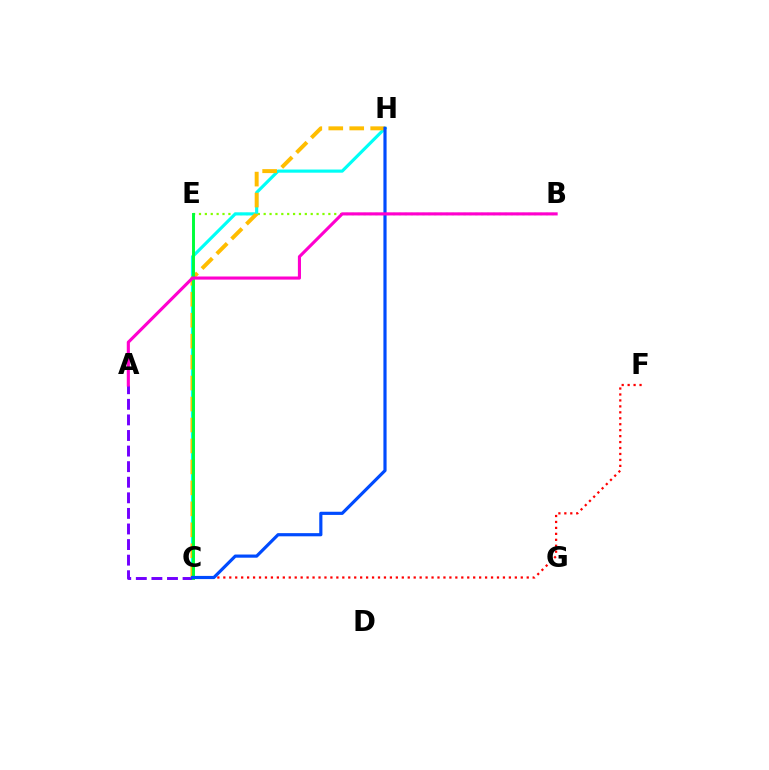{('B', 'E'): [{'color': '#84ff00', 'line_style': 'dotted', 'thickness': 1.6}], ('C', 'H'): [{'color': '#00fff6', 'line_style': 'solid', 'thickness': 2.27}, {'color': '#ffbd00', 'line_style': 'dashed', 'thickness': 2.85}, {'color': '#004bff', 'line_style': 'solid', 'thickness': 2.28}], ('A', 'C'): [{'color': '#7200ff', 'line_style': 'dashed', 'thickness': 2.12}], ('C', 'E'): [{'color': '#00ff39', 'line_style': 'solid', 'thickness': 2.12}], ('C', 'F'): [{'color': '#ff0000', 'line_style': 'dotted', 'thickness': 1.62}], ('A', 'B'): [{'color': '#ff00cf', 'line_style': 'solid', 'thickness': 2.24}]}